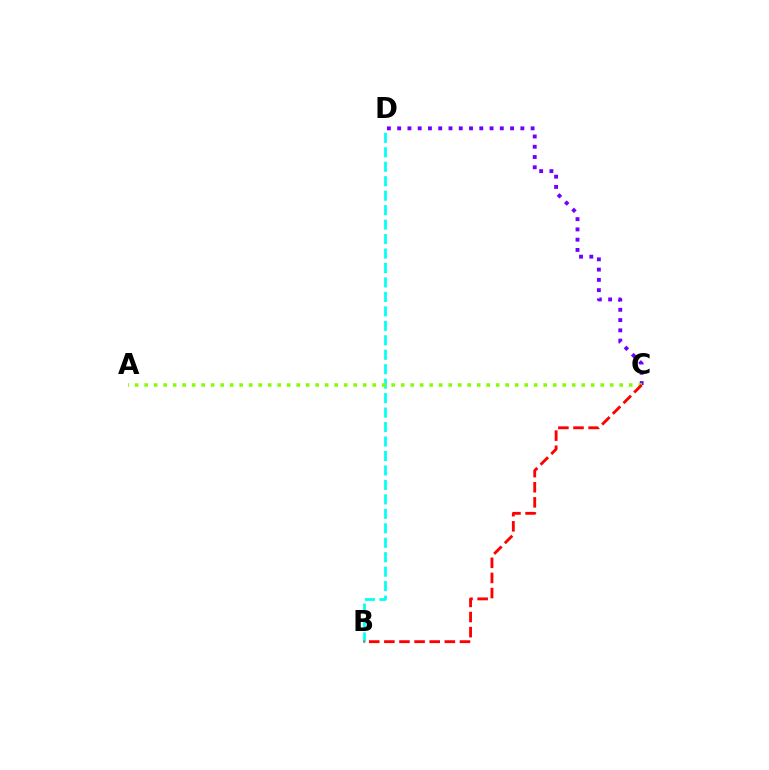{('C', 'D'): [{'color': '#7200ff', 'line_style': 'dotted', 'thickness': 2.79}], ('B', 'D'): [{'color': '#00fff6', 'line_style': 'dashed', 'thickness': 1.96}], ('A', 'C'): [{'color': '#84ff00', 'line_style': 'dotted', 'thickness': 2.58}], ('B', 'C'): [{'color': '#ff0000', 'line_style': 'dashed', 'thickness': 2.05}]}